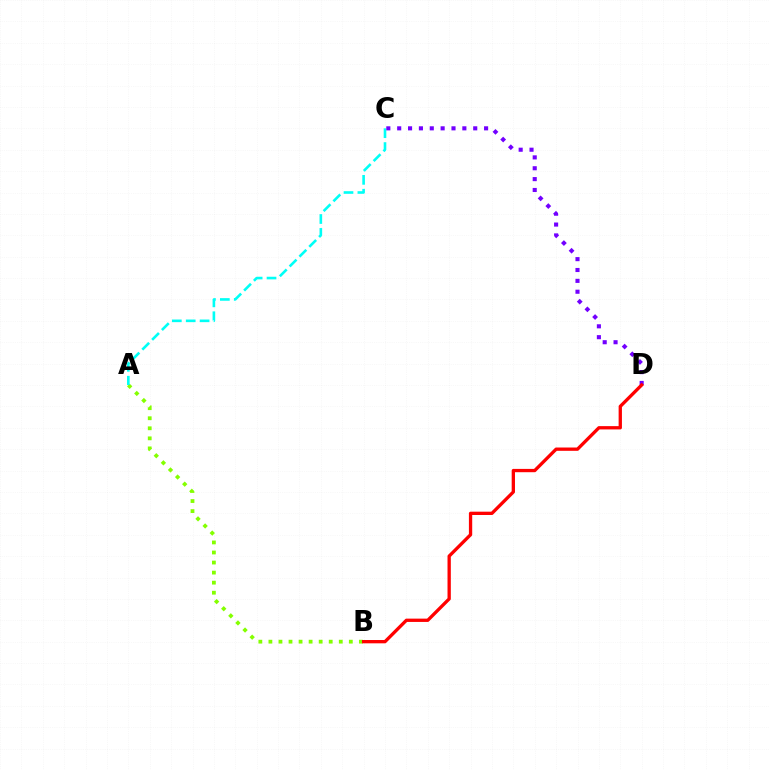{('A', 'B'): [{'color': '#84ff00', 'line_style': 'dotted', 'thickness': 2.73}], ('A', 'C'): [{'color': '#00fff6', 'line_style': 'dashed', 'thickness': 1.89}], ('C', 'D'): [{'color': '#7200ff', 'line_style': 'dotted', 'thickness': 2.95}], ('B', 'D'): [{'color': '#ff0000', 'line_style': 'solid', 'thickness': 2.38}]}